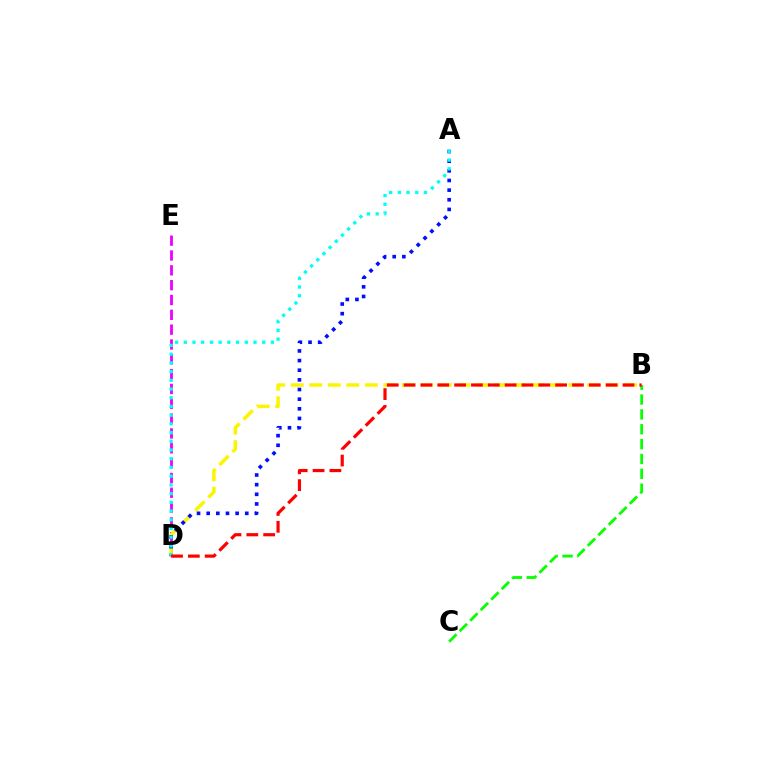{('B', 'C'): [{'color': '#08ff00', 'line_style': 'dashed', 'thickness': 2.02}], ('D', 'E'): [{'color': '#ee00ff', 'line_style': 'dashed', 'thickness': 2.01}], ('B', 'D'): [{'color': '#fcf500', 'line_style': 'dashed', 'thickness': 2.52}, {'color': '#ff0000', 'line_style': 'dashed', 'thickness': 2.29}], ('A', 'D'): [{'color': '#0010ff', 'line_style': 'dotted', 'thickness': 2.62}, {'color': '#00fff6', 'line_style': 'dotted', 'thickness': 2.37}]}